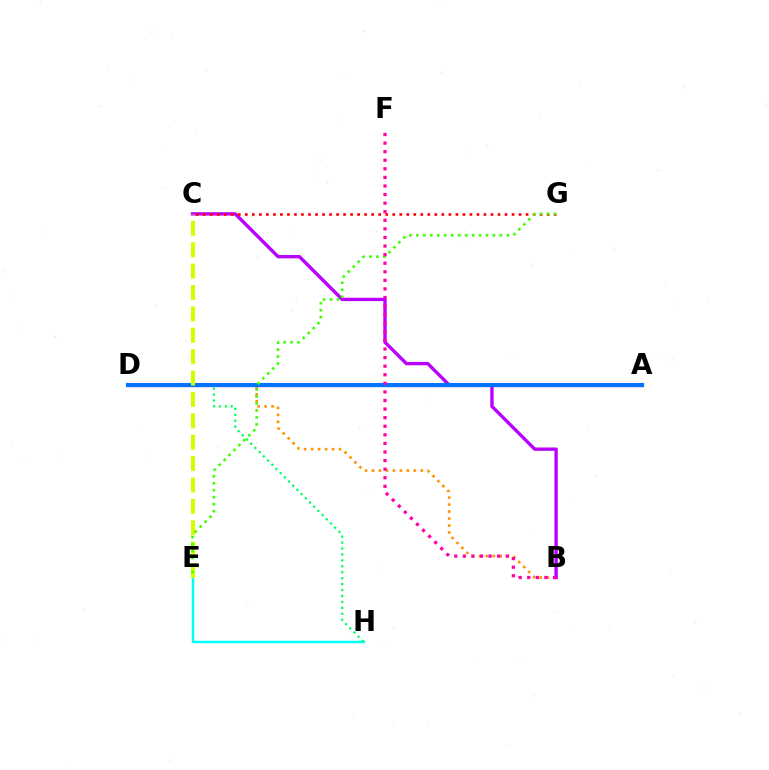{('B', 'D'): [{'color': '#ff9400', 'line_style': 'dotted', 'thickness': 1.9}], ('E', 'H'): [{'color': '#00fff6', 'line_style': 'solid', 'thickness': 1.79}], ('A', 'D'): [{'color': '#2500ff', 'line_style': 'solid', 'thickness': 2.31}, {'color': '#0074ff', 'line_style': 'solid', 'thickness': 2.93}], ('D', 'H'): [{'color': '#00ff5c', 'line_style': 'dotted', 'thickness': 1.61}], ('B', 'C'): [{'color': '#b900ff', 'line_style': 'solid', 'thickness': 2.42}], ('C', 'G'): [{'color': '#ff0000', 'line_style': 'dotted', 'thickness': 1.91}], ('C', 'E'): [{'color': '#d1ff00', 'line_style': 'dashed', 'thickness': 2.91}], ('E', 'G'): [{'color': '#3dff00', 'line_style': 'dotted', 'thickness': 1.89}], ('B', 'F'): [{'color': '#ff00ac', 'line_style': 'dotted', 'thickness': 2.33}]}